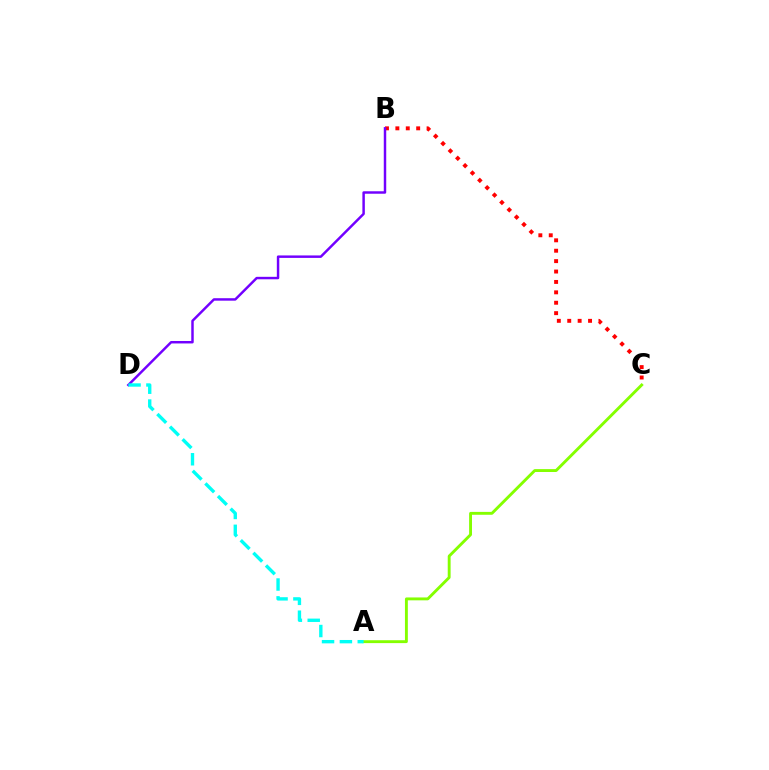{('B', 'C'): [{'color': '#ff0000', 'line_style': 'dotted', 'thickness': 2.83}], ('A', 'C'): [{'color': '#84ff00', 'line_style': 'solid', 'thickness': 2.08}], ('B', 'D'): [{'color': '#7200ff', 'line_style': 'solid', 'thickness': 1.77}], ('A', 'D'): [{'color': '#00fff6', 'line_style': 'dashed', 'thickness': 2.43}]}